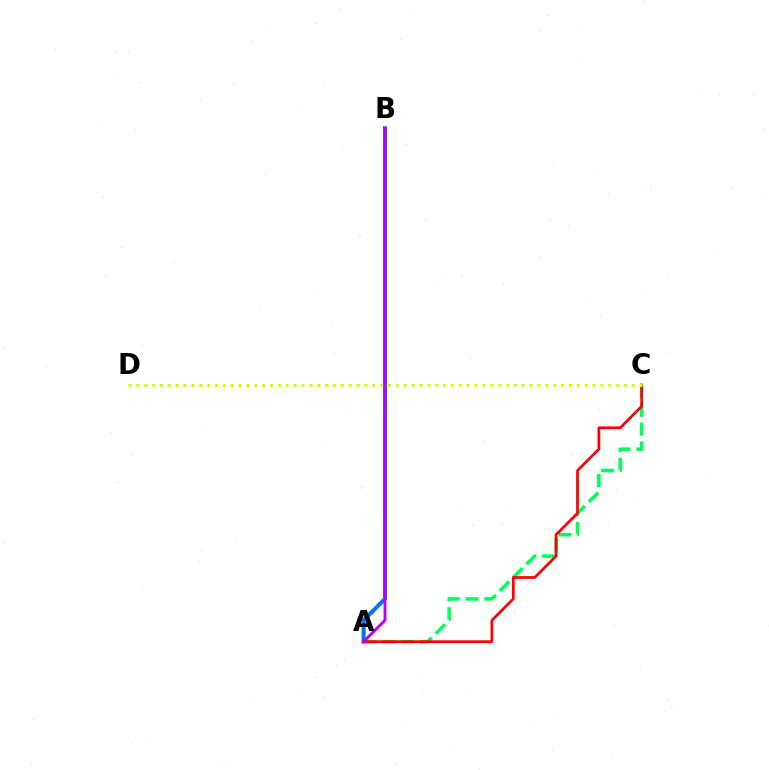{('A', 'B'): [{'color': '#0074ff', 'line_style': 'solid', 'thickness': 2.9}, {'color': '#b900ff', 'line_style': 'solid', 'thickness': 2.08}], ('A', 'C'): [{'color': '#00ff5c', 'line_style': 'dashed', 'thickness': 2.56}, {'color': '#ff0000', 'line_style': 'solid', 'thickness': 1.96}], ('C', 'D'): [{'color': '#d1ff00', 'line_style': 'dotted', 'thickness': 2.14}]}